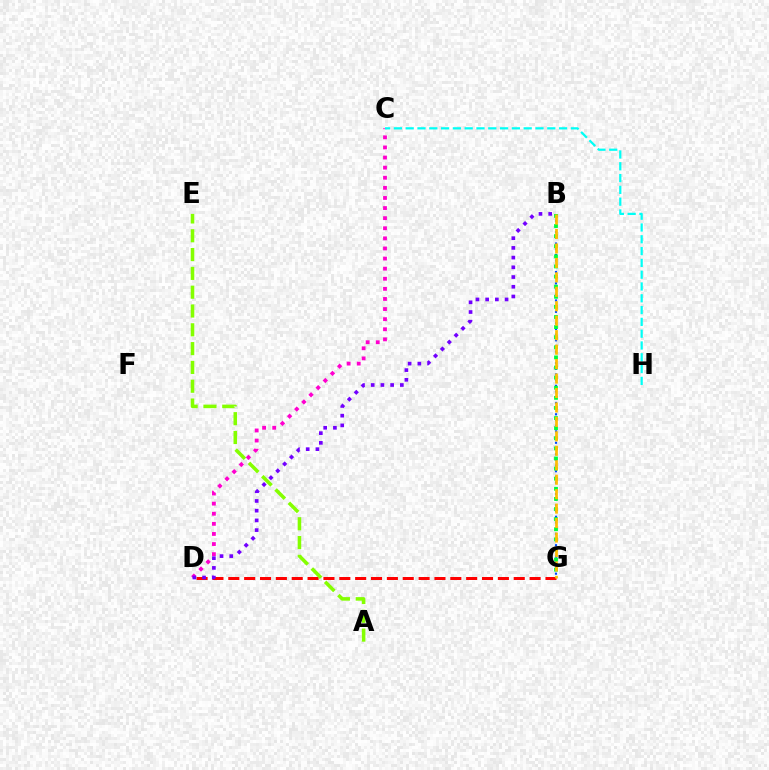{('D', 'G'): [{'color': '#ff0000', 'line_style': 'dashed', 'thickness': 2.15}], ('B', 'G'): [{'color': '#004bff', 'line_style': 'dotted', 'thickness': 1.55}, {'color': '#00ff39', 'line_style': 'dotted', 'thickness': 2.75}, {'color': '#ffbd00', 'line_style': 'dashed', 'thickness': 1.96}], ('A', 'E'): [{'color': '#84ff00', 'line_style': 'dashed', 'thickness': 2.55}], ('C', 'D'): [{'color': '#ff00cf', 'line_style': 'dotted', 'thickness': 2.74}], ('B', 'D'): [{'color': '#7200ff', 'line_style': 'dotted', 'thickness': 2.64}], ('C', 'H'): [{'color': '#00fff6', 'line_style': 'dashed', 'thickness': 1.6}]}